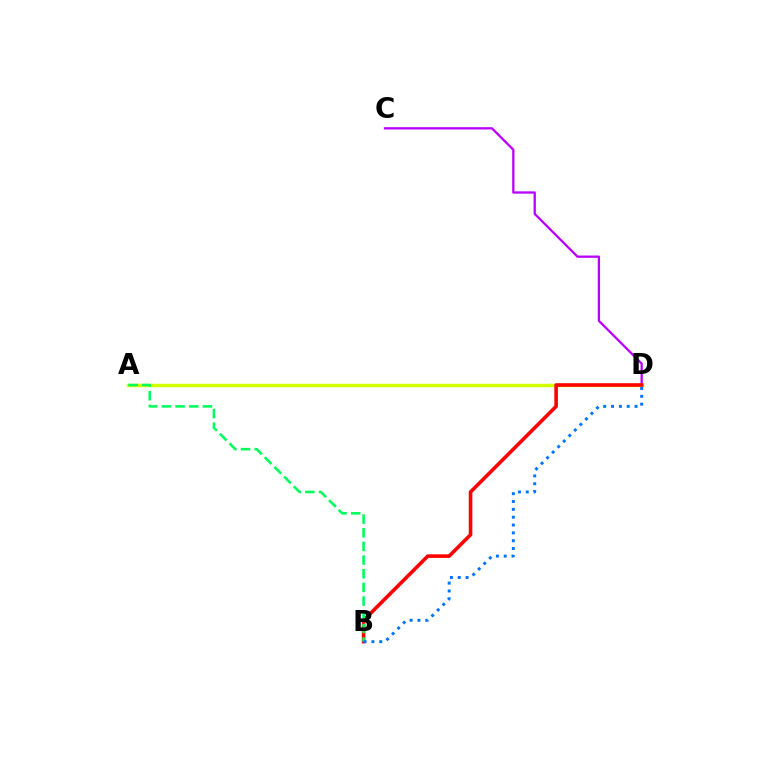{('C', 'D'): [{'color': '#b900ff', 'line_style': 'solid', 'thickness': 1.65}], ('A', 'D'): [{'color': '#d1ff00', 'line_style': 'solid', 'thickness': 2.46}], ('B', 'D'): [{'color': '#ff0000', 'line_style': 'solid', 'thickness': 2.59}, {'color': '#0074ff', 'line_style': 'dotted', 'thickness': 2.13}], ('A', 'B'): [{'color': '#00ff5c', 'line_style': 'dashed', 'thickness': 1.86}]}